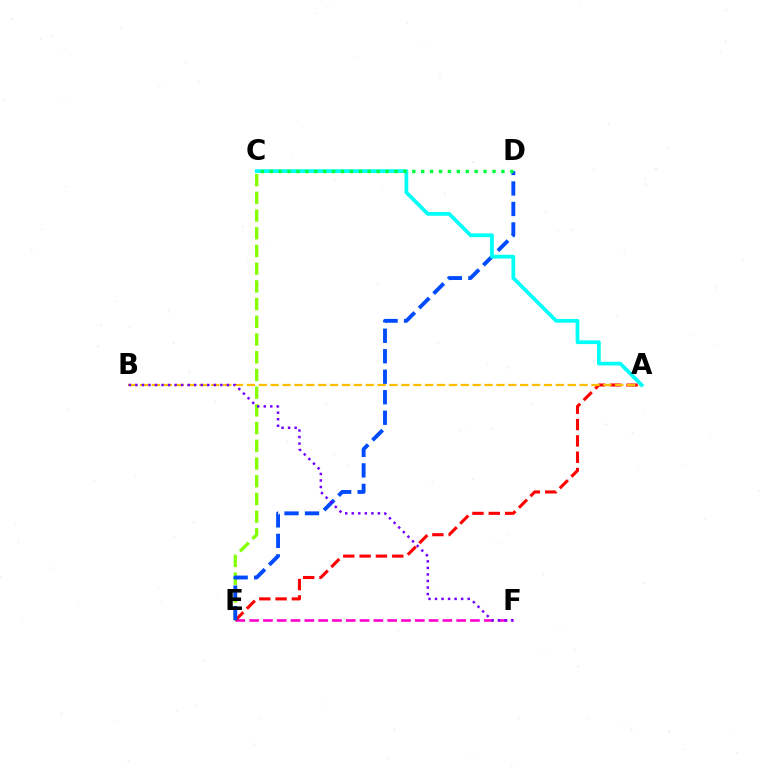{('C', 'E'): [{'color': '#84ff00', 'line_style': 'dashed', 'thickness': 2.41}], ('E', 'F'): [{'color': '#ff00cf', 'line_style': 'dashed', 'thickness': 1.88}], ('A', 'E'): [{'color': '#ff0000', 'line_style': 'dashed', 'thickness': 2.22}], ('D', 'E'): [{'color': '#004bff', 'line_style': 'dashed', 'thickness': 2.78}], ('A', 'B'): [{'color': '#ffbd00', 'line_style': 'dashed', 'thickness': 1.61}], ('A', 'C'): [{'color': '#00fff6', 'line_style': 'solid', 'thickness': 2.69}], ('C', 'D'): [{'color': '#00ff39', 'line_style': 'dotted', 'thickness': 2.42}], ('B', 'F'): [{'color': '#7200ff', 'line_style': 'dotted', 'thickness': 1.78}]}